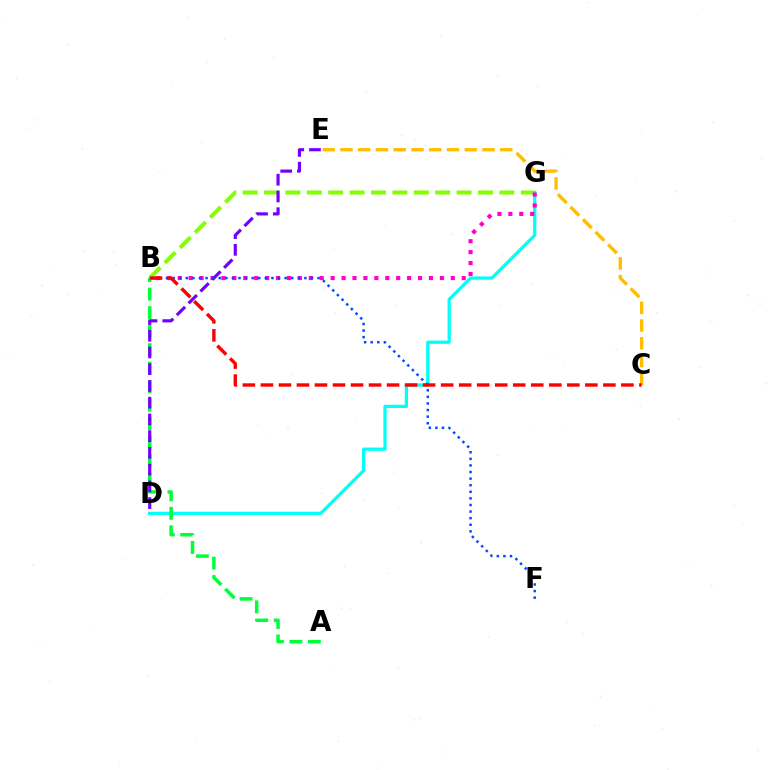{('B', 'G'): [{'color': '#84ff00', 'line_style': 'dashed', 'thickness': 2.91}, {'color': '#ff00cf', 'line_style': 'dotted', 'thickness': 2.97}], ('C', 'E'): [{'color': '#ffbd00', 'line_style': 'dashed', 'thickness': 2.41}], ('D', 'G'): [{'color': '#00fff6', 'line_style': 'solid', 'thickness': 2.33}], ('A', 'B'): [{'color': '#00ff39', 'line_style': 'dashed', 'thickness': 2.51}], ('D', 'E'): [{'color': '#7200ff', 'line_style': 'dashed', 'thickness': 2.27}], ('B', 'F'): [{'color': '#004bff', 'line_style': 'dotted', 'thickness': 1.79}], ('B', 'C'): [{'color': '#ff0000', 'line_style': 'dashed', 'thickness': 2.45}]}